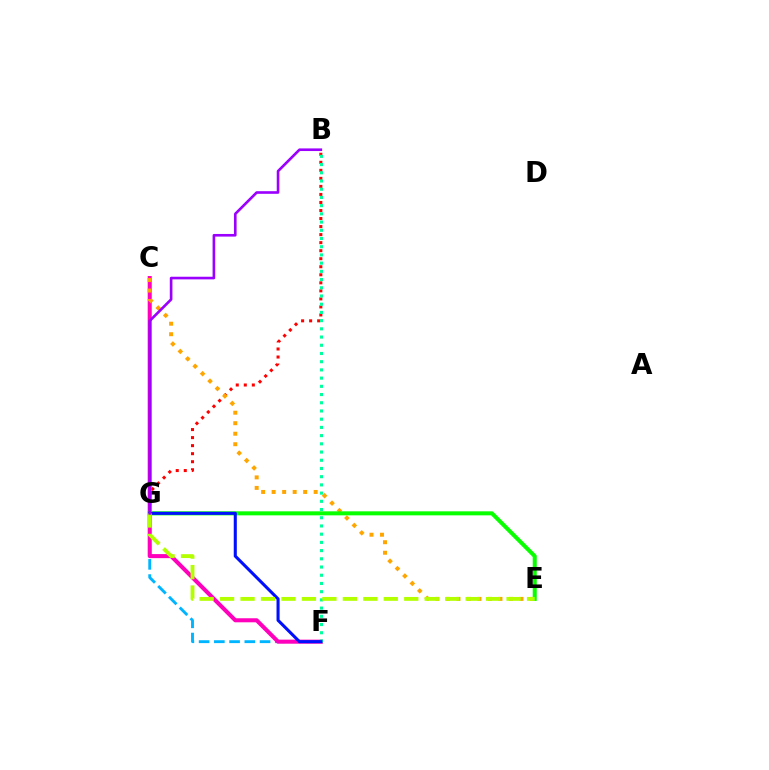{('F', 'G'): [{'color': '#00b5ff', 'line_style': 'dashed', 'thickness': 2.07}, {'color': '#0010ff', 'line_style': 'solid', 'thickness': 2.21}], ('B', 'G'): [{'color': '#ff0000', 'line_style': 'dotted', 'thickness': 2.18}, {'color': '#9b00ff', 'line_style': 'solid', 'thickness': 1.89}], ('C', 'F'): [{'color': '#ff00bd', 'line_style': 'solid', 'thickness': 2.92}], ('C', 'E'): [{'color': '#ffa500', 'line_style': 'dotted', 'thickness': 2.85}], ('B', 'F'): [{'color': '#00ff9d', 'line_style': 'dotted', 'thickness': 2.23}], ('E', 'G'): [{'color': '#08ff00', 'line_style': 'solid', 'thickness': 2.9}, {'color': '#b3ff00', 'line_style': 'dashed', 'thickness': 2.78}]}